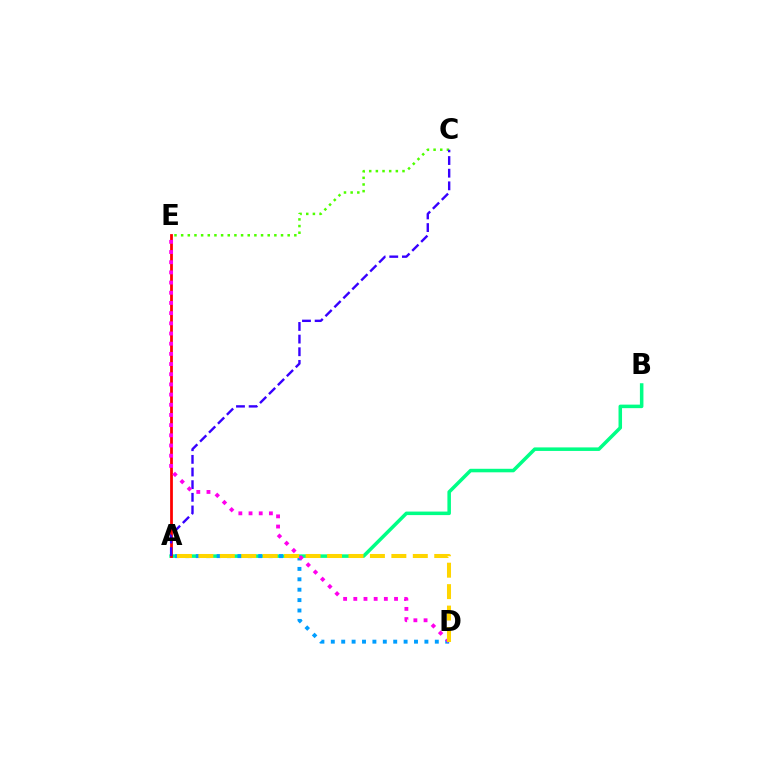{('A', 'B'): [{'color': '#00ff86', 'line_style': 'solid', 'thickness': 2.54}], ('A', 'E'): [{'color': '#ff0000', 'line_style': 'solid', 'thickness': 1.99}], ('C', 'E'): [{'color': '#4fff00', 'line_style': 'dotted', 'thickness': 1.81}], ('A', 'D'): [{'color': '#009eff', 'line_style': 'dotted', 'thickness': 2.83}, {'color': '#ffd500', 'line_style': 'dashed', 'thickness': 2.91}], ('A', 'C'): [{'color': '#3700ff', 'line_style': 'dashed', 'thickness': 1.72}], ('D', 'E'): [{'color': '#ff00ed', 'line_style': 'dotted', 'thickness': 2.77}]}